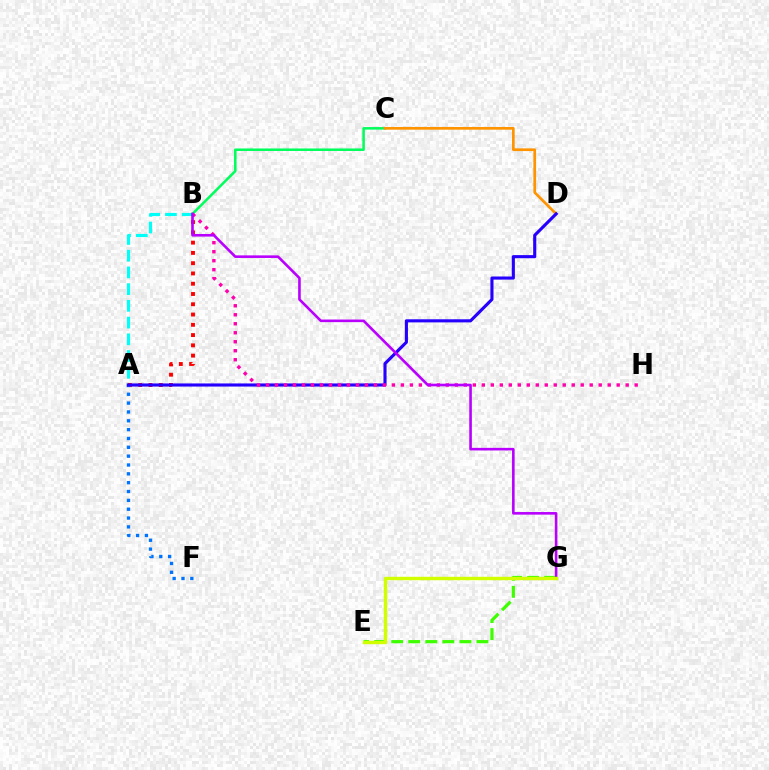{('B', 'C'): [{'color': '#00ff5c', 'line_style': 'solid', 'thickness': 1.82}], ('E', 'G'): [{'color': '#3dff00', 'line_style': 'dashed', 'thickness': 2.32}, {'color': '#d1ff00', 'line_style': 'solid', 'thickness': 2.45}], ('A', 'B'): [{'color': '#00fff6', 'line_style': 'dashed', 'thickness': 2.27}, {'color': '#ff0000', 'line_style': 'dotted', 'thickness': 2.79}], ('C', 'D'): [{'color': '#ff9400', 'line_style': 'solid', 'thickness': 1.94}], ('A', 'F'): [{'color': '#0074ff', 'line_style': 'dotted', 'thickness': 2.4}], ('A', 'D'): [{'color': '#2500ff', 'line_style': 'solid', 'thickness': 2.24}], ('B', 'H'): [{'color': '#ff00ac', 'line_style': 'dotted', 'thickness': 2.44}], ('B', 'G'): [{'color': '#b900ff', 'line_style': 'solid', 'thickness': 1.88}]}